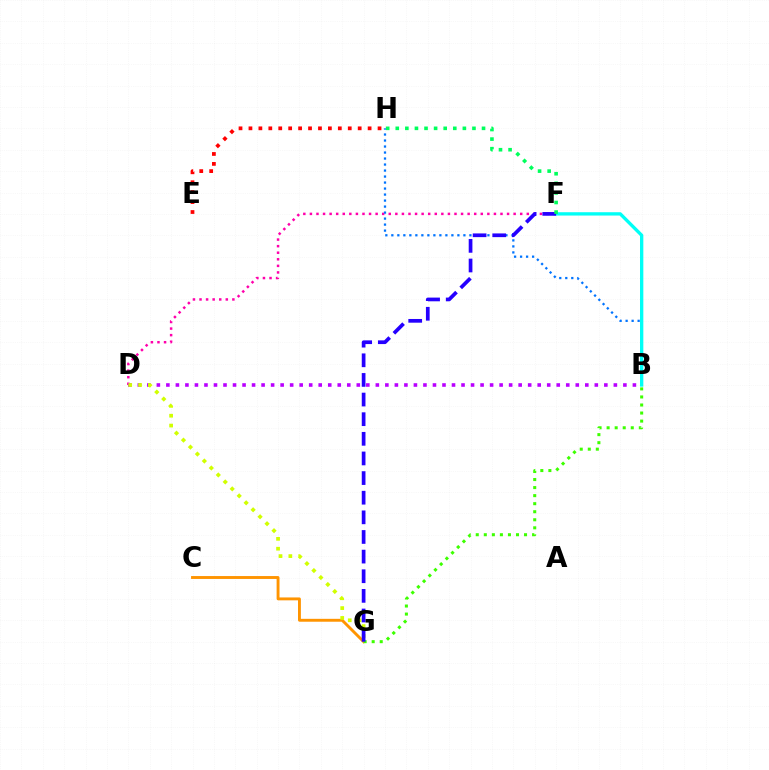{('D', 'F'): [{'color': '#ff00ac', 'line_style': 'dotted', 'thickness': 1.79}], ('E', 'H'): [{'color': '#ff0000', 'line_style': 'dotted', 'thickness': 2.7}], ('C', 'G'): [{'color': '#ff9400', 'line_style': 'solid', 'thickness': 2.08}], ('B', 'H'): [{'color': '#0074ff', 'line_style': 'dotted', 'thickness': 1.63}], ('B', 'F'): [{'color': '#00fff6', 'line_style': 'solid', 'thickness': 2.4}], ('B', 'D'): [{'color': '#b900ff', 'line_style': 'dotted', 'thickness': 2.59}], ('D', 'G'): [{'color': '#d1ff00', 'line_style': 'dotted', 'thickness': 2.68}], ('B', 'G'): [{'color': '#3dff00', 'line_style': 'dotted', 'thickness': 2.19}], ('F', 'G'): [{'color': '#2500ff', 'line_style': 'dashed', 'thickness': 2.67}], ('F', 'H'): [{'color': '#00ff5c', 'line_style': 'dotted', 'thickness': 2.6}]}